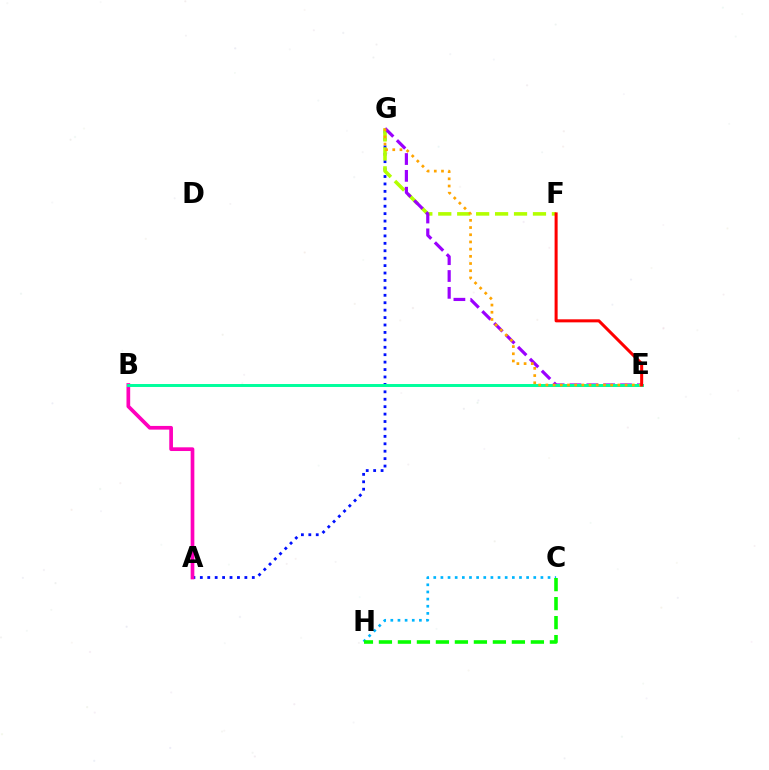{('A', 'G'): [{'color': '#0010ff', 'line_style': 'dotted', 'thickness': 2.02}], ('C', 'H'): [{'color': '#00b5ff', 'line_style': 'dotted', 'thickness': 1.94}, {'color': '#08ff00', 'line_style': 'dashed', 'thickness': 2.58}], ('F', 'G'): [{'color': '#b3ff00', 'line_style': 'dashed', 'thickness': 2.57}], ('E', 'G'): [{'color': '#9b00ff', 'line_style': 'dashed', 'thickness': 2.29}, {'color': '#ffa500', 'line_style': 'dotted', 'thickness': 1.96}], ('A', 'B'): [{'color': '#ff00bd', 'line_style': 'solid', 'thickness': 2.66}], ('B', 'E'): [{'color': '#00ff9d', 'line_style': 'solid', 'thickness': 2.13}], ('E', 'F'): [{'color': '#ff0000', 'line_style': 'solid', 'thickness': 2.19}]}